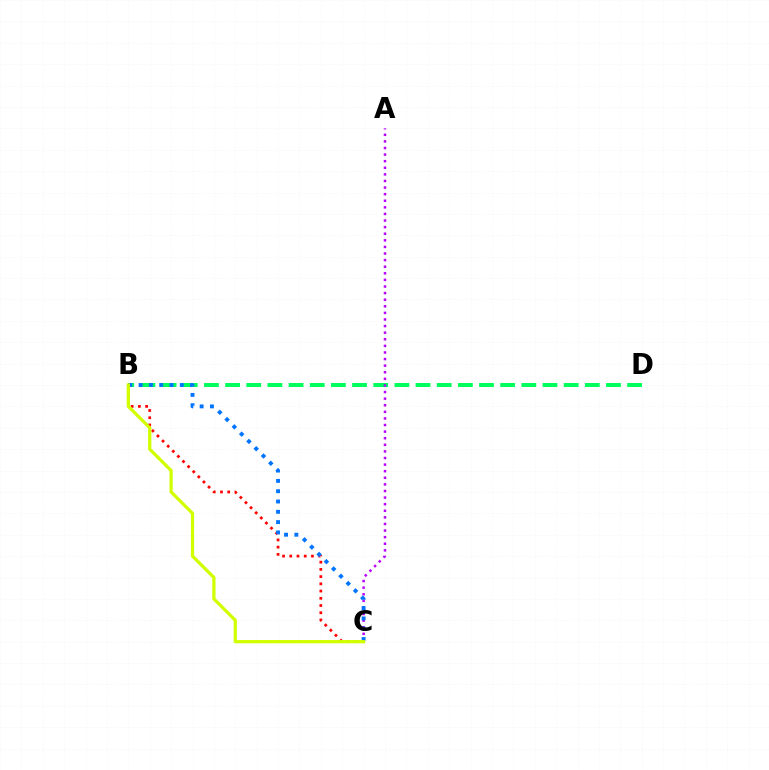{('B', 'D'): [{'color': '#00ff5c', 'line_style': 'dashed', 'thickness': 2.87}], ('A', 'C'): [{'color': '#b900ff', 'line_style': 'dotted', 'thickness': 1.79}], ('B', 'C'): [{'color': '#ff0000', 'line_style': 'dotted', 'thickness': 1.96}, {'color': '#0074ff', 'line_style': 'dotted', 'thickness': 2.8}, {'color': '#d1ff00', 'line_style': 'solid', 'thickness': 2.33}]}